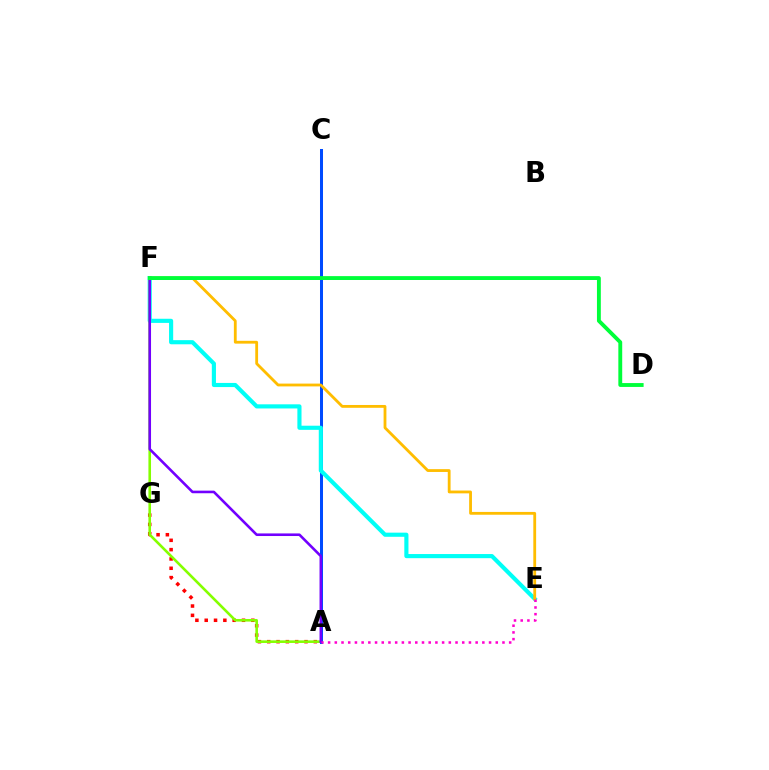{('A', 'C'): [{'color': '#004bff', 'line_style': 'solid', 'thickness': 2.17}], ('E', 'F'): [{'color': '#00fff6', 'line_style': 'solid', 'thickness': 2.98}, {'color': '#ffbd00', 'line_style': 'solid', 'thickness': 2.03}], ('A', 'G'): [{'color': '#ff0000', 'line_style': 'dotted', 'thickness': 2.53}], ('A', 'F'): [{'color': '#84ff00', 'line_style': 'solid', 'thickness': 1.87}, {'color': '#7200ff', 'line_style': 'solid', 'thickness': 1.87}], ('A', 'E'): [{'color': '#ff00cf', 'line_style': 'dotted', 'thickness': 1.82}], ('D', 'F'): [{'color': '#00ff39', 'line_style': 'solid', 'thickness': 2.79}]}